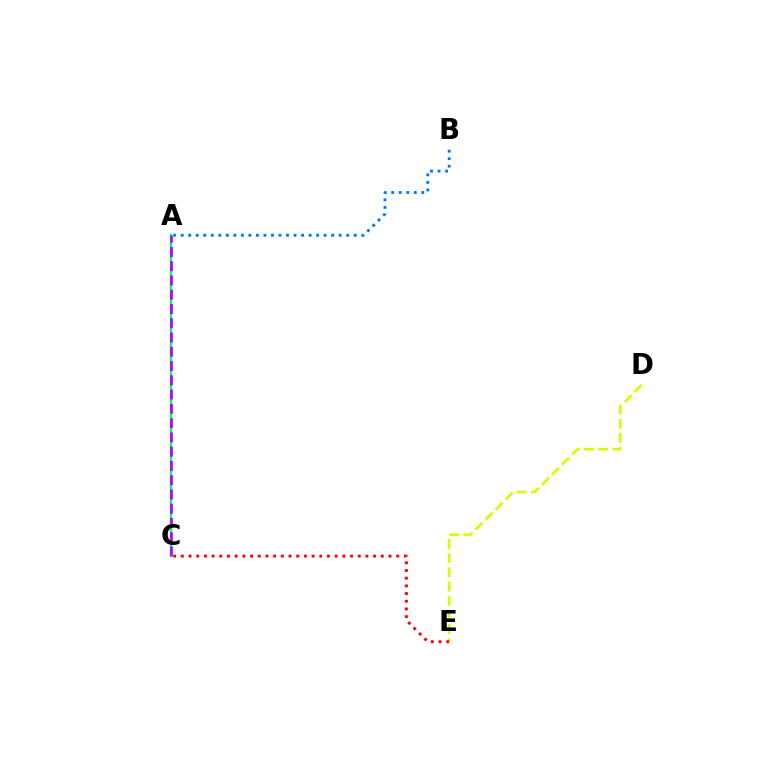{('A', 'C'): [{'color': '#00ff5c', 'line_style': 'solid', 'thickness': 1.7}, {'color': '#b900ff', 'line_style': 'dashed', 'thickness': 1.94}], ('A', 'B'): [{'color': '#0074ff', 'line_style': 'dotted', 'thickness': 2.04}], ('D', 'E'): [{'color': '#d1ff00', 'line_style': 'dashed', 'thickness': 1.93}], ('C', 'E'): [{'color': '#ff0000', 'line_style': 'dotted', 'thickness': 2.09}]}